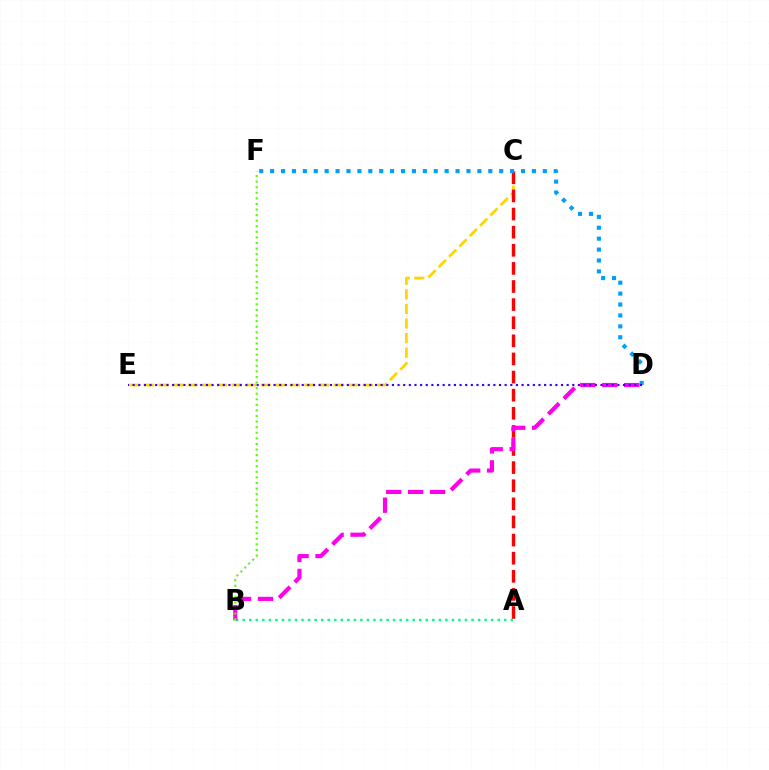{('C', 'E'): [{'color': '#ffd500', 'line_style': 'dashed', 'thickness': 1.98}], ('A', 'C'): [{'color': '#ff0000', 'line_style': 'dashed', 'thickness': 2.46}], ('A', 'B'): [{'color': '#00ff86', 'line_style': 'dotted', 'thickness': 1.78}], ('B', 'D'): [{'color': '#ff00ed', 'line_style': 'dashed', 'thickness': 2.98}], ('D', 'F'): [{'color': '#009eff', 'line_style': 'dotted', 'thickness': 2.96}], ('D', 'E'): [{'color': '#3700ff', 'line_style': 'dotted', 'thickness': 1.53}], ('B', 'F'): [{'color': '#4fff00', 'line_style': 'dotted', 'thickness': 1.52}]}